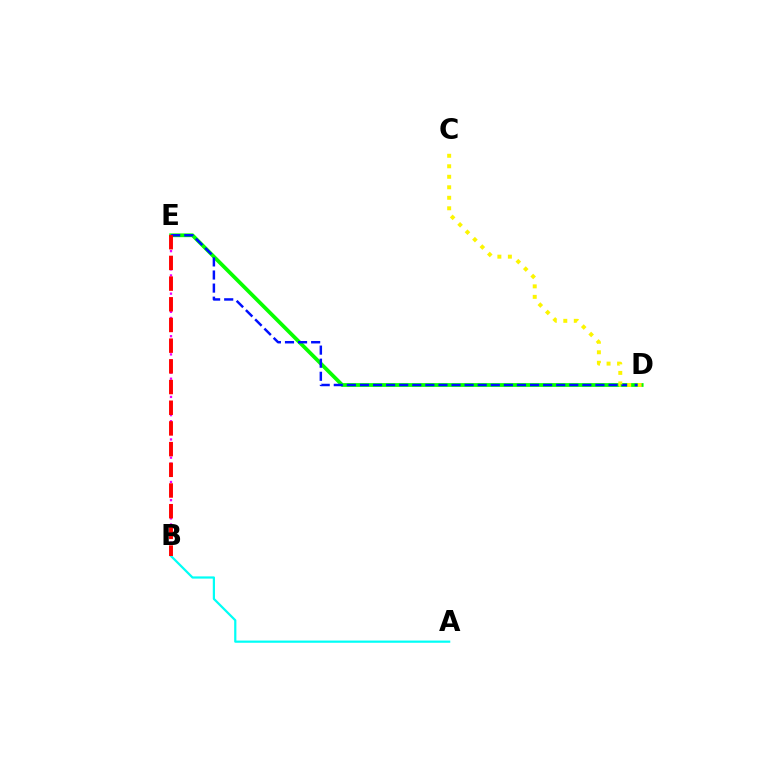{('D', 'E'): [{'color': '#08ff00', 'line_style': 'solid', 'thickness': 2.71}, {'color': '#0010ff', 'line_style': 'dashed', 'thickness': 1.78}], ('A', 'B'): [{'color': '#00fff6', 'line_style': 'solid', 'thickness': 1.6}], ('C', 'D'): [{'color': '#fcf500', 'line_style': 'dotted', 'thickness': 2.85}], ('B', 'E'): [{'color': '#ee00ff', 'line_style': 'dotted', 'thickness': 1.65}, {'color': '#ff0000', 'line_style': 'dashed', 'thickness': 2.81}]}